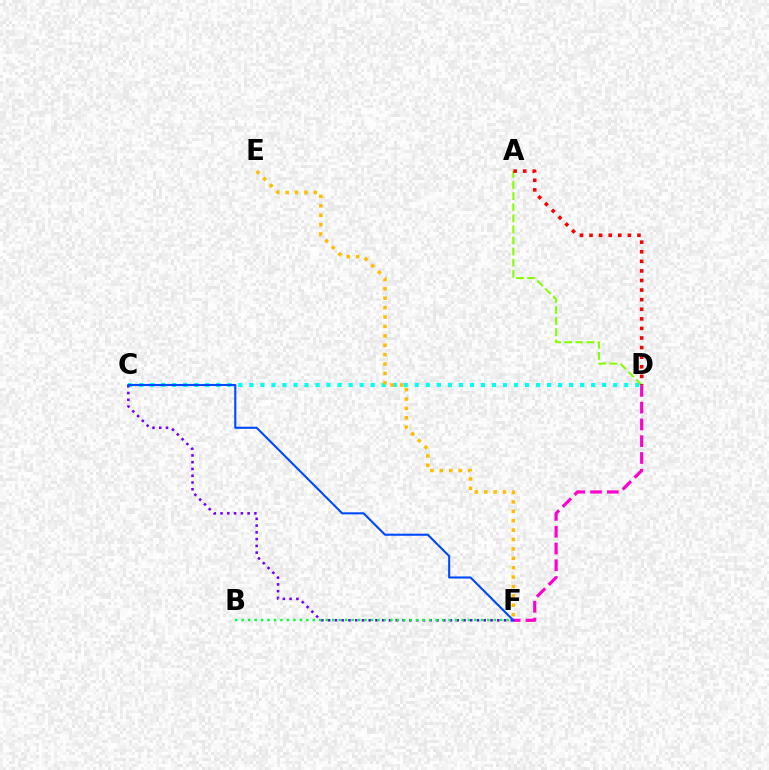{('D', 'F'): [{'color': '#ff00cf', 'line_style': 'dashed', 'thickness': 2.28}], ('C', 'D'): [{'color': '#00fff6', 'line_style': 'dotted', 'thickness': 3.0}], ('C', 'F'): [{'color': '#7200ff', 'line_style': 'dotted', 'thickness': 1.84}, {'color': '#004bff', 'line_style': 'solid', 'thickness': 1.52}], ('E', 'F'): [{'color': '#ffbd00', 'line_style': 'dotted', 'thickness': 2.55}], ('A', 'D'): [{'color': '#84ff00', 'line_style': 'dashed', 'thickness': 1.51}, {'color': '#ff0000', 'line_style': 'dotted', 'thickness': 2.6}], ('B', 'F'): [{'color': '#00ff39', 'line_style': 'dotted', 'thickness': 1.76}]}